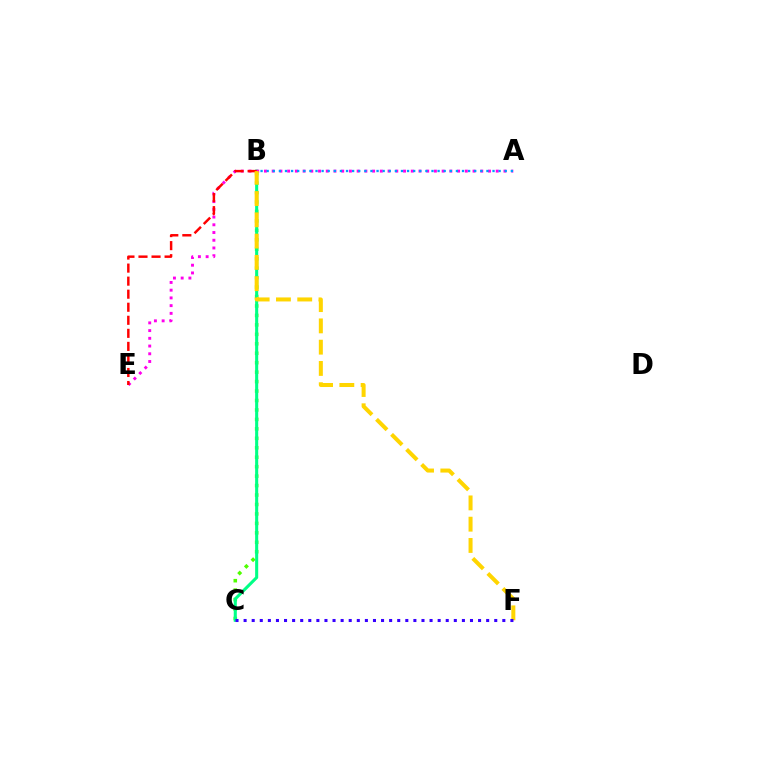{('B', 'C'): [{'color': '#4fff00', 'line_style': 'dotted', 'thickness': 2.57}, {'color': '#00ff86', 'line_style': 'solid', 'thickness': 2.21}], ('A', 'E'): [{'color': '#ff00ed', 'line_style': 'dotted', 'thickness': 2.1}], ('B', 'E'): [{'color': '#ff0000', 'line_style': 'dashed', 'thickness': 1.77}], ('A', 'B'): [{'color': '#009eff', 'line_style': 'dotted', 'thickness': 1.66}], ('B', 'F'): [{'color': '#ffd500', 'line_style': 'dashed', 'thickness': 2.89}], ('C', 'F'): [{'color': '#3700ff', 'line_style': 'dotted', 'thickness': 2.2}]}